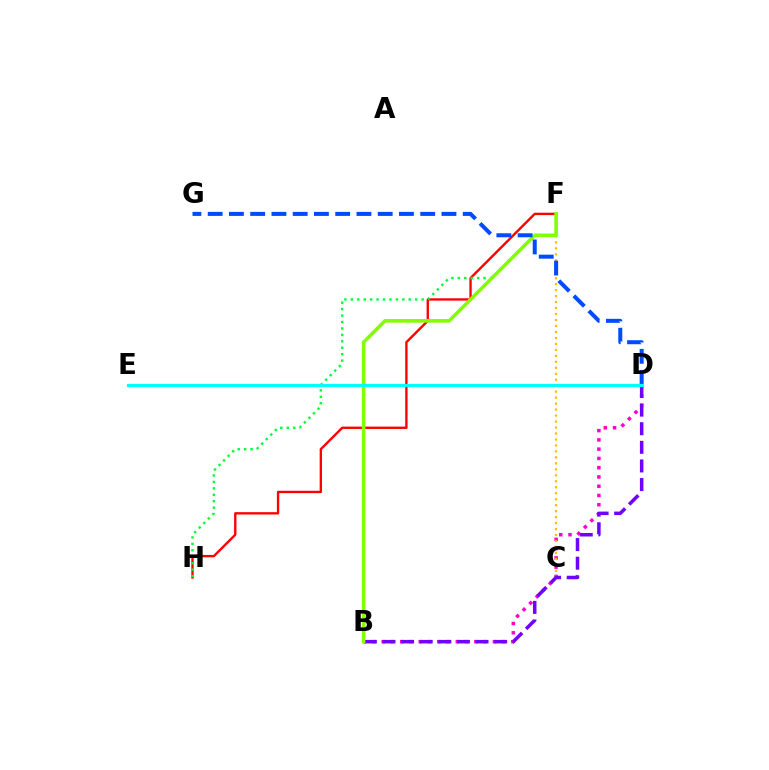{('B', 'D'): [{'color': '#ff00cf', 'line_style': 'dotted', 'thickness': 2.52}, {'color': '#7200ff', 'line_style': 'dashed', 'thickness': 2.53}], ('C', 'F'): [{'color': '#ffbd00', 'line_style': 'dotted', 'thickness': 1.62}], ('F', 'H'): [{'color': '#ff0000', 'line_style': 'solid', 'thickness': 1.71}, {'color': '#00ff39', 'line_style': 'dotted', 'thickness': 1.75}], ('B', 'F'): [{'color': '#84ff00', 'line_style': 'solid', 'thickness': 2.56}], ('D', 'G'): [{'color': '#004bff', 'line_style': 'dashed', 'thickness': 2.89}], ('D', 'E'): [{'color': '#00fff6', 'line_style': 'solid', 'thickness': 2.31}]}